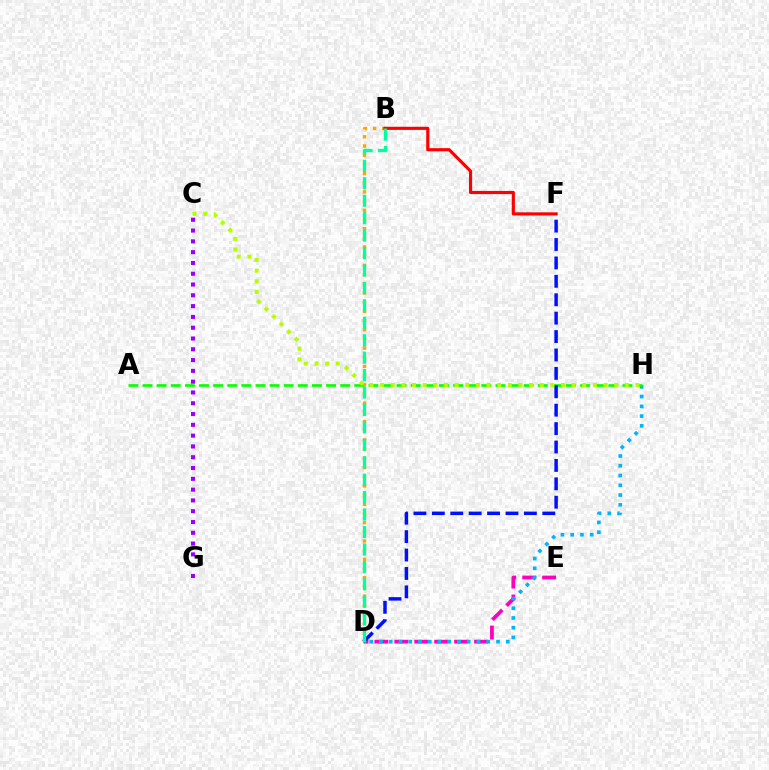{('D', 'E'): [{'color': '#ff00bd', 'line_style': 'dashed', 'thickness': 2.71}], ('D', 'H'): [{'color': '#00b5ff', 'line_style': 'dotted', 'thickness': 2.65}], ('A', 'H'): [{'color': '#08ff00', 'line_style': 'dashed', 'thickness': 1.92}], ('B', 'D'): [{'color': '#ffa500', 'line_style': 'dotted', 'thickness': 2.5}, {'color': '#00ff9d', 'line_style': 'dashed', 'thickness': 2.37}], ('B', 'F'): [{'color': '#ff0000', 'line_style': 'solid', 'thickness': 2.26}], ('D', 'F'): [{'color': '#0010ff', 'line_style': 'dashed', 'thickness': 2.5}], ('C', 'H'): [{'color': '#b3ff00', 'line_style': 'dotted', 'thickness': 2.89}], ('C', 'G'): [{'color': '#9b00ff', 'line_style': 'dotted', 'thickness': 2.93}]}